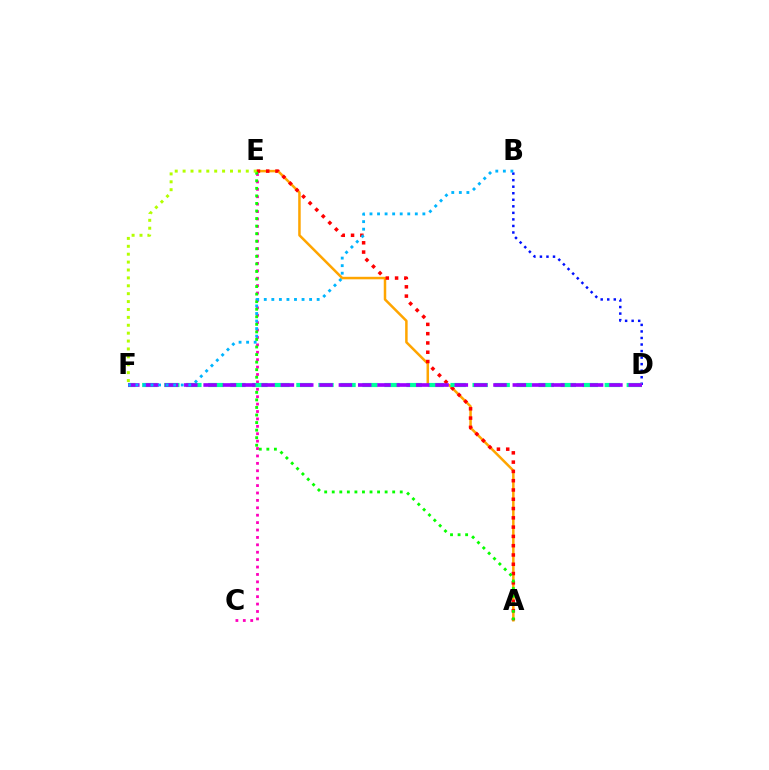{('A', 'E'): [{'color': '#ffa500', 'line_style': 'solid', 'thickness': 1.8}, {'color': '#ff0000', 'line_style': 'dotted', 'thickness': 2.52}, {'color': '#08ff00', 'line_style': 'dotted', 'thickness': 2.05}], ('B', 'D'): [{'color': '#0010ff', 'line_style': 'dotted', 'thickness': 1.78}], ('C', 'E'): [{'color': '#ff00bd', 'line_style': 'dotted', 'thickness': 2.01}], ('D', 'F'): [{'color': '#00ff9d', 'line_style': 'dashed', 'thickness': 2.99}, {'color': '#9b00ff', 'line_style': 'dashed', 'thickness': 2.63}], ('E', 'F'): [{'color': '#b3ff00', 'line_style': 'dotted', 'thickness': 2.15}], ('B', 'F'): [{'color': '#00b5ff', 'line_style': 'dotted', 'thickness': 2.05}]}